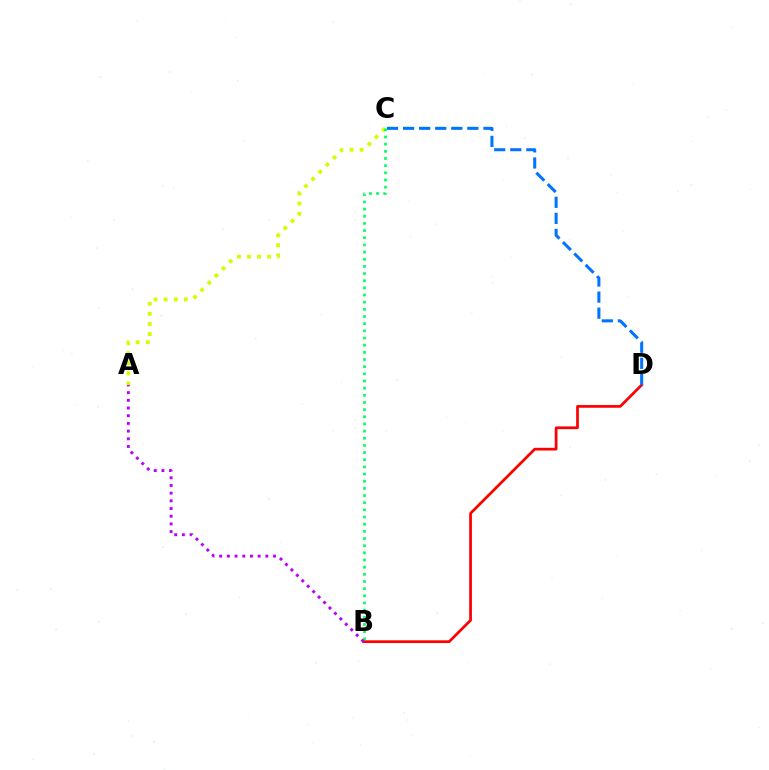{('B', 'D'): [{'color': '#ff0000', 'line_style': 'solid', 'thickness': 1.96}], ('C', 'D'): [{'color': '#0074ff', 'line_style': 'dashed', 'thickness': 2.18}], ('A', 'C'): [{'color': '#d1ff00', 'line_style': 'dotted', 'thickness': 2.75}], ('B', 'C'): [{'color': '#00ff5c', 'line_style': 'dotted', 'thickness': 1.95}], ('A', 'B'): [{'color': '#b900ff', 'line_style': 'dotted', 'thickness': 2.09}]}